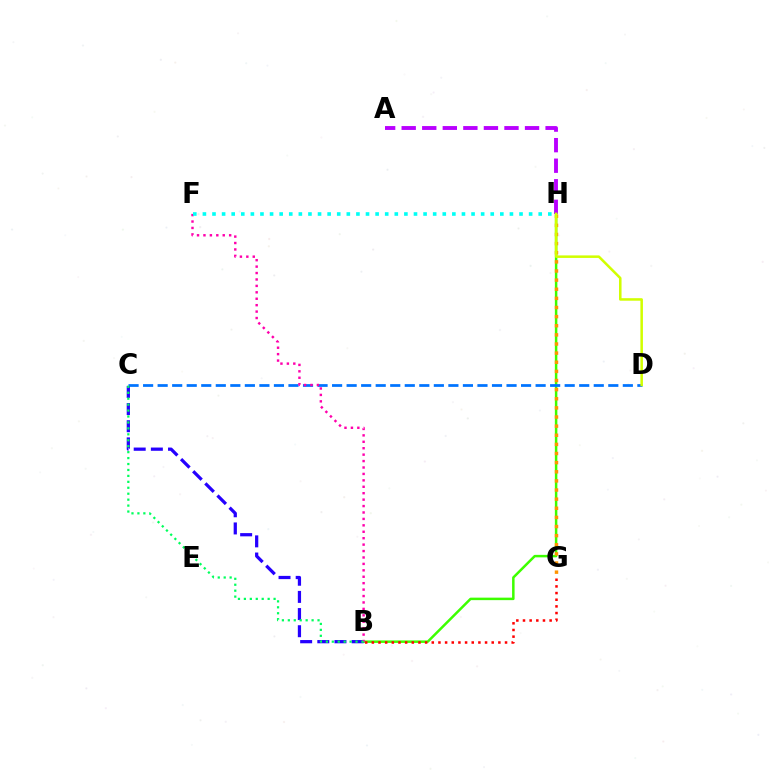{('B', 'H'): [{'color': '#3dff00', 'line_style': 'solid', 'thickness': 1.8}], ('G', 'H'): [{'color': '#ff9400', 'line_style': 'dotted', 'thickness': 2.48}], ('A', 'H'): [{'color': '#b900ff', 'line_style': 'dashed', 'thickness': 2.79}], ('C', 'D'): [{'color': '#0074ff', 'line_style': 'dashed', 'thickness': 1.97}], ('B', 'C'): [{'color': '#2500ff', 'line_style': 'dashed', 'thickness': 2.33}, {'color': '#00ff5c', 'line_style': 'dotted', 'thickness': 1.61}], ('B', 'F'): [{'color': '#ff00ac', 'line_style': 'dotted', 'thickness': 1.75}], ('F', 'H'): [{'color': '#00fff6', 'line_style': 'dotted', 'thickness': 2.61}], ('D', 'H'): [{'color': '#d1ff00', 'line_style': 'solid', 'thickness': 1.82}], ('B', 'G'): [{'color': '#ff0000', 'line_style': 'dotted', 'thickness': 1.81}]}